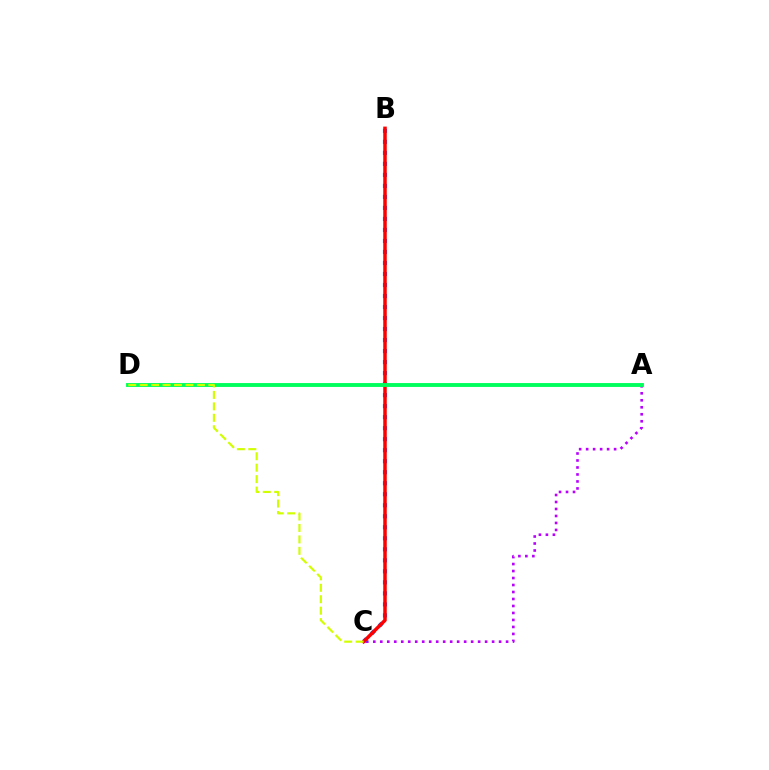{('A', 'C'): [{'color': '#b900ff', 'line_style': 'dotted', 'thickness': 1.9}], ('B', 'C'): [{'color': '#0074ff', 'line_style': 'dotted', 'thickness': 2.99}, {'color': '#ff0000', 'line_style': 'solid', 'thickness': 2.51}], ('A', 'D'): [{'color': '#00ff5c', 'line_style': 'solid', 'thickness': 2.79}], ('C', 'D'): [{'color': '#d1ff00', 'line_style': 'dashed', 'thickness': 1.56}]}